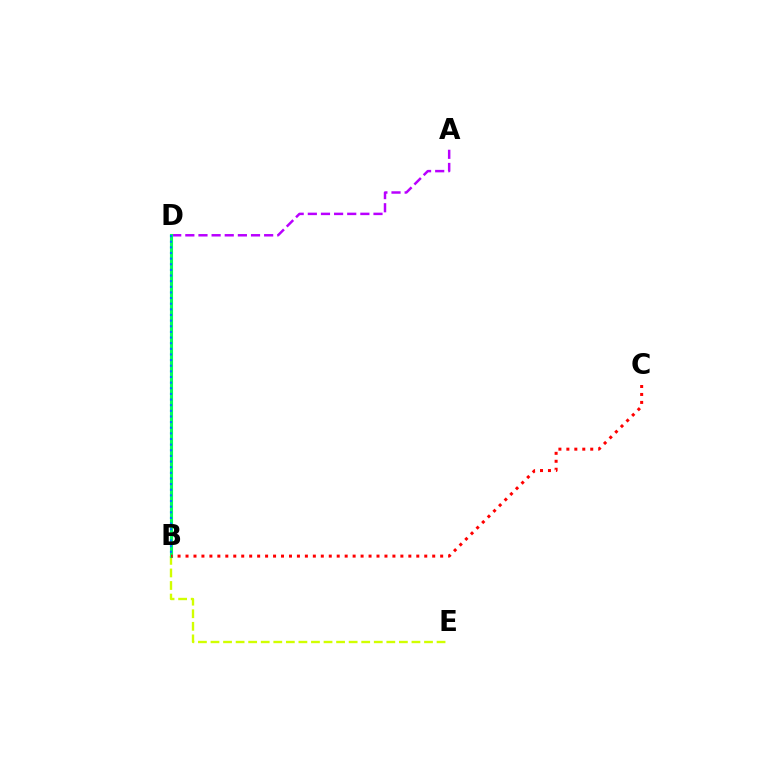{('A', 'D'): [{'color': '#b900ff', 'line_style': 'dashed', 'thickness': 1.78}], ('B', 'E'): [{'color': '#d1ff00', 'line_style': 'dashed', 'thickness': 1.71}], ('B', 'D'): [{'color': '#00ff5c', 'line_style': 'solid', 'thickness': 2.23}, {'color': '#0074ff', 'line_style': 'dotted', 'thickness': 1.53}], ('B', 'C'): [{'color': '#ff0000', 'line_style': 'dotted', 'thickness': 2.16}]}